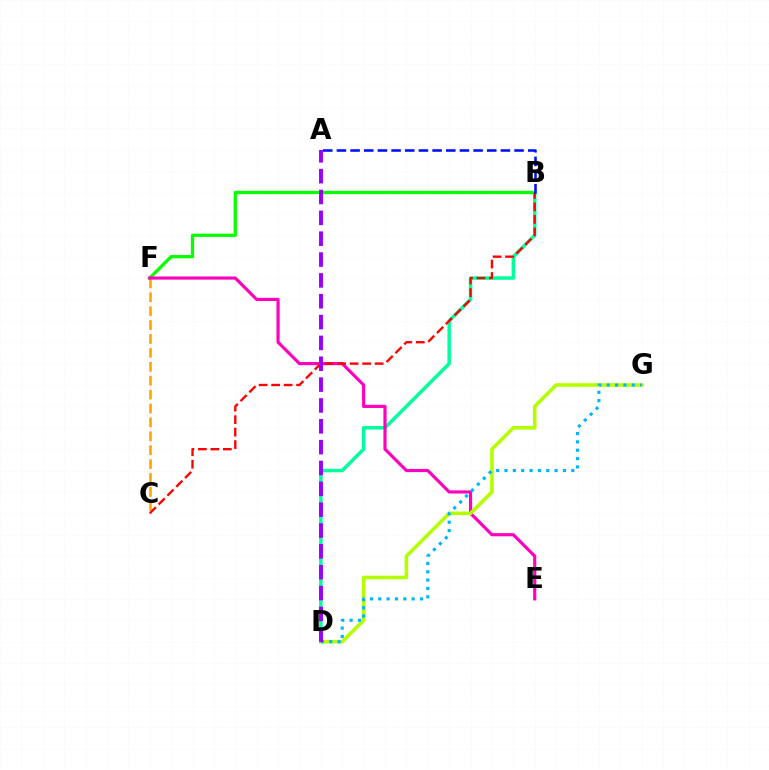{('B', 'F'): [{'color': '#08ff00', 'line_style': 'solid', 'thickness': 2.36}], ('C', 'F'): [{'color': '#ffa500', 'line_style': 'dashed', 'thickness': 1.89}], ('B', 'D'): [{'color': '#00ff9d', 'line_style': 'solid', 'thickness': 2.51}], ('E', 'F'): [{'color': '#ff00bd', 'line_style': 'solid', 'thickness': 2.27}], ('B', 'C'): [{'color': '#ff0000', 'line_style': 'dashed', 'thickness': 1.7}], ('A', 'B'): [{'color': '#0010ff', 'line_style': 'dashed', 'thickness': 1.86}], ('D', 'G'): [{'color': '#b3ff00', 'line_style': 'solid', 'thickness': 2.59}, {'color': '#00b5ff', 'line_style': 'dotted', 'thickness': 2.27}], ('A', 'D'): [{'color': '#9b00ff', 'line_style': 'dashed', 'thickness': 2.83}]}